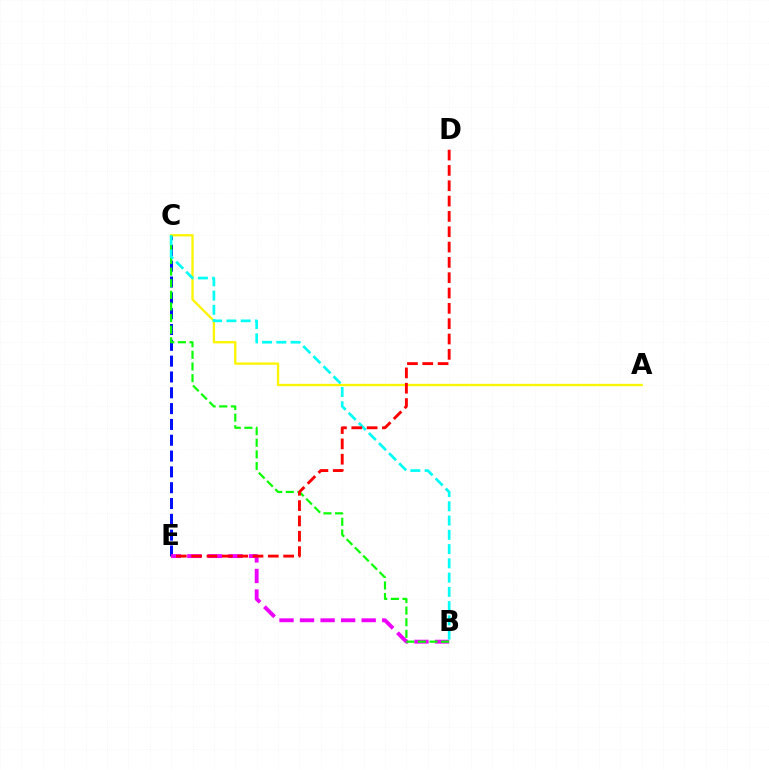{('C', 'E'): [{'color': '#0010ff', 'line_style': 'dashed', 'thickness': 2.15}], ('B', 'E'): [{'color': '#ee00ff', 'line_style': 'dashed', 'thickness': 2.79}], ('A', 'C'): [{'color': '#fcf500', 'line_style': 'solid', 'thickness': 1.67}], ('B', 'C'): [{'color': '#08ff00', 'line_style': 'dashed', 'thickness': 1.58}, {'color': '#00fff6', 'line_style': 'dashed', 'thickness': 1.94}], ('D', 'E'): [{'color': '#ff0000', 'line_style': 'dashed', 'thickness': 2.08}]}